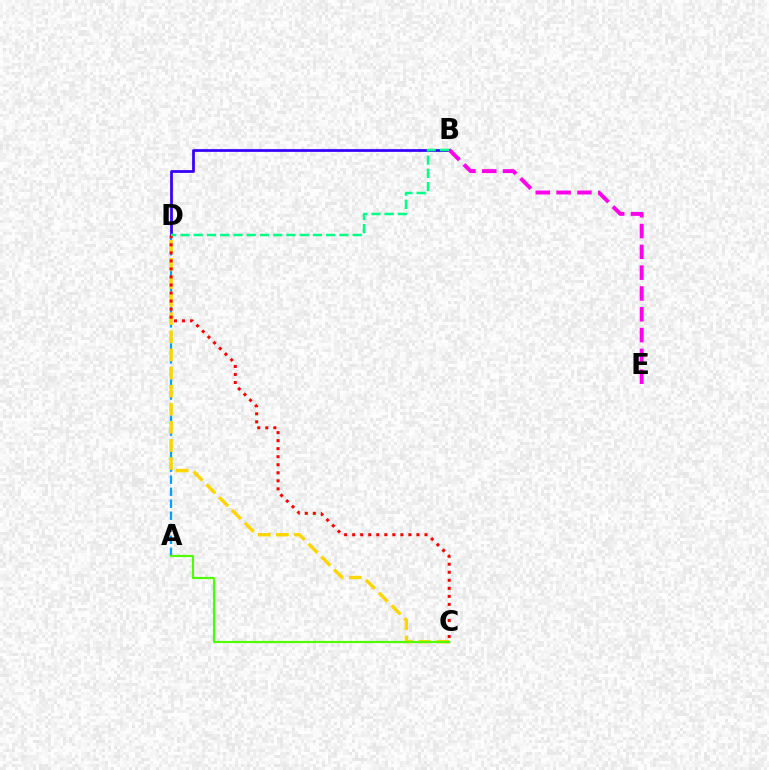{('A', 'D'): [{'color': '#009eff', 'line_style': 'dashed', 'thickness': 1.63}], ('C', 'D'): [{'color': '#ffd500', 'line_style': 'dashed', 'thickness': 2.46}, {'color': '#ff0000', 'line_style': 'dotted', 'thickness': 2.18}], ('B', 'D'): [{'color': '#3700ff', 'line_style': 'solid', 'thickness': 1.99}, {'color': '#00ff86', 'line_style': 'dashed', 'thickness': 1.8}], ('B', 'E'): [{'color': '#ff00ed', 'line_style': 'dashed', 'thickness': 2.83}], ('A', 'C'): [{'color': '#4fff00', 'line_style': 'solid', 'thickness': 1.56}]}